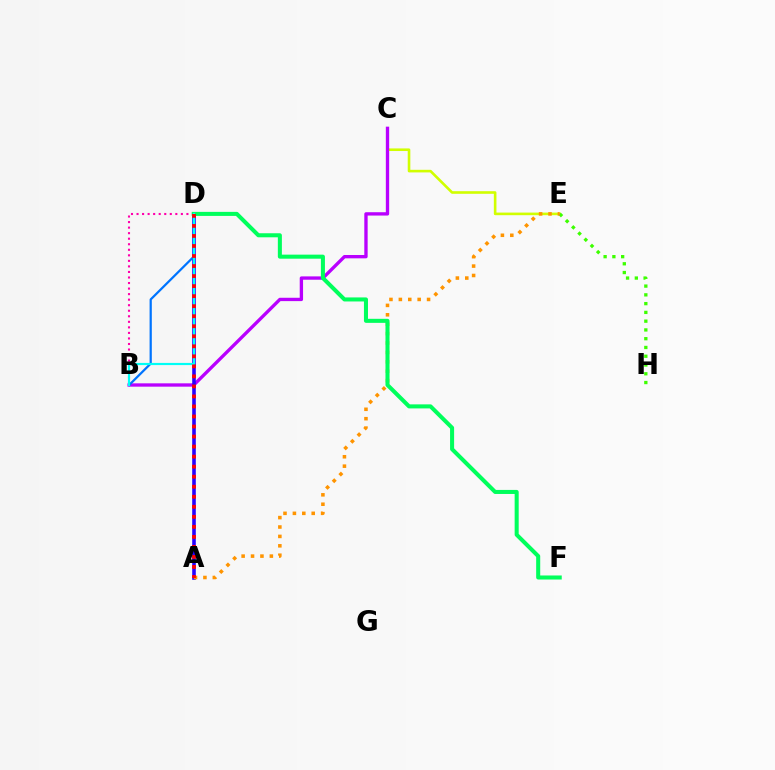{('C', 'E'): [{'color': '#d1ff00', 'line_style': 'solid', 'thickness': 1.88}], ('E', 'H'): [{'color': '#3dff00', 'line_style': 'dotted', 'thickness': 2.38}], ('B', 'C'): [{'color': '#b900ff', 'line_style': 'solid', 'thickness': 2.4}], ('A', 'D'): [{'color': '#2500ff', 'line_style': 'solid', 'thickness': 2.58}, {'color': '#ff0000', 'line_style': 'dotted', 'thickness': 2.73}], ('B', 'D'): [{'color': '#ff00ac', 'line_style': 'dotted', 'thickness': 1.51}, {'color': '#0074ff', 'line_style': 'solid', 'thickness': 1.6}, {'color': '#00fff6', 'line_style': 'solid', 'thickness': 1.56}], ('A', 'E'): [{'color': '#ff9400', 'line_style': 'dotted', 'thickness': 2.56}], ('D', 'F'): [{'color': '#00ff5c', 'line_style': 'solid', 'thickness': 2.91}]}